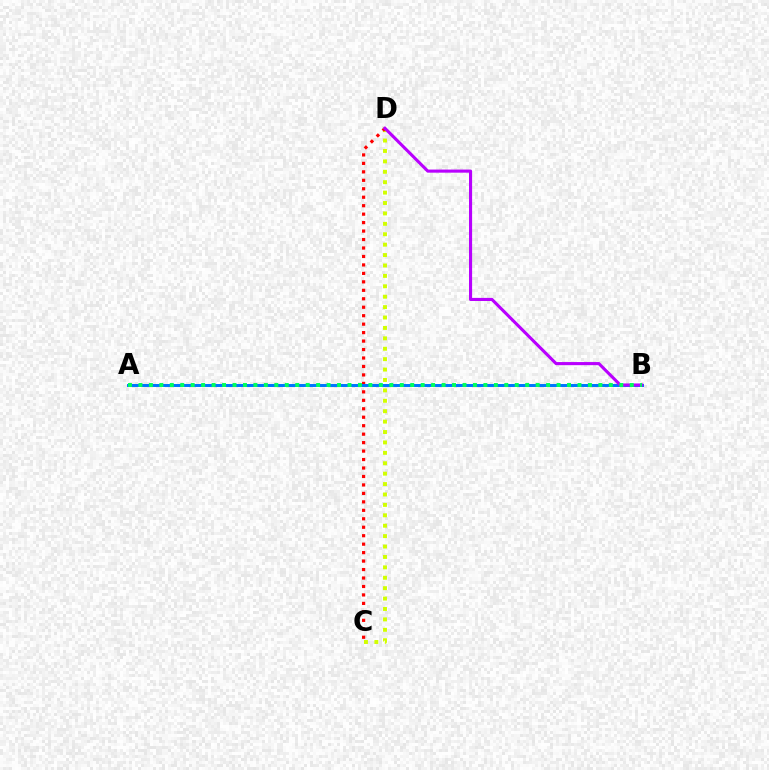{('C', 'D'): [{'color': '#d1ff00', 'line_style': 'dotted', 'thickness': 2.83}, {'color': '#ff0000', 'line_style': 'dotted', 'thickness': 2.3}], ('A', 'B'): [{'color': '#0074ff', 'line_style': 'solid', 'thickness': 2.13}, {'color': '#00ff5c', 'line_style': 'dotted', 'thickness': 2.84}], ('B', 'D'): [{'color': '#b900ff', 'line_style': 'solid', 'thickness': 2.23}]}